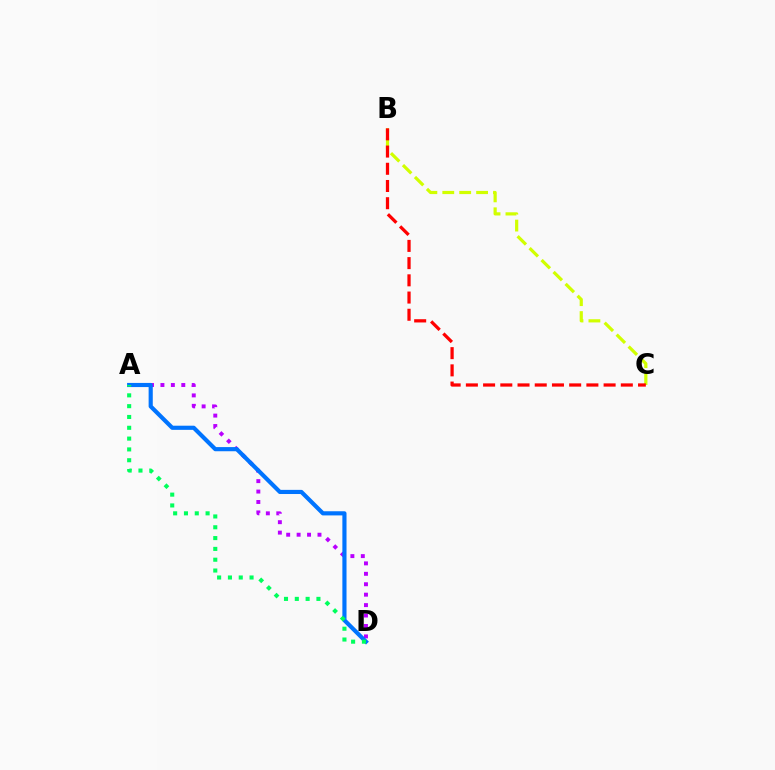{('B', 'C'): [{'color': '#d1ff00', 'line_style': 'dashed', 'thickness': 2.3}, {'color': '#ff0000', 'line_style': 'dashed', 'thickness': 2.34}], ('A', 'D'): [{'color': '#b900ff', 'line_style': 'dotted', 'thickness': 2.83}, {'color': '#0074ff', 'line_style': 'solid', 'thickness': 2.99}, {'color': '#00ff5c', 'line_style': 'dotted', 'thickness': 2.94}]}